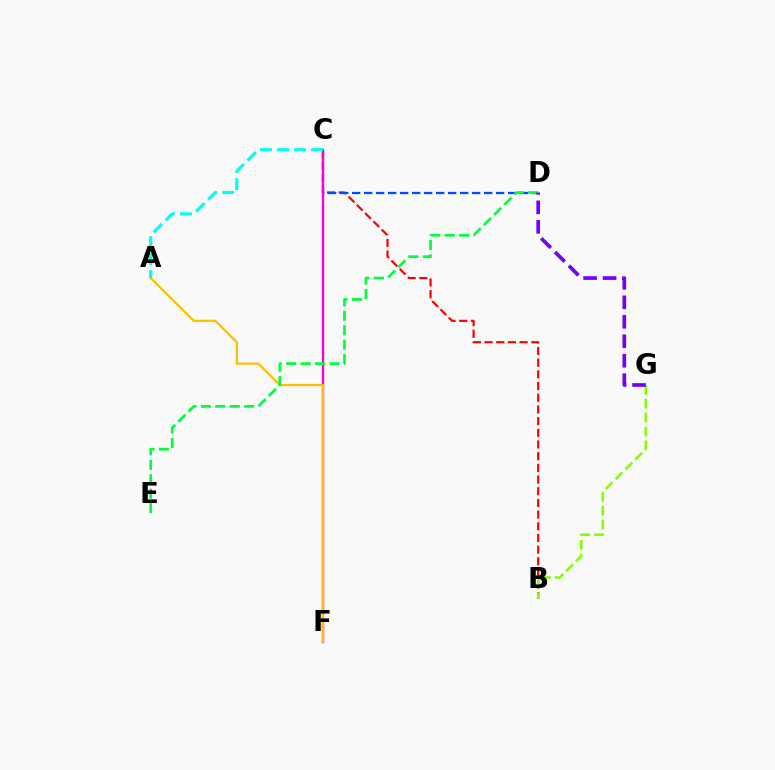{('B', 'C'): [{'color': '#ff0000', 'line_style': 'dashed', 'thickness': 1.59}], ('C', 'D'): [{'color': '#004bff', 'line_style': 'dashed', 'thickness': 1.63}], ('C', 'F'): [{'color': '#ff00cf', 'line_style': 'solid', 'thickness': 1.69}], ('A', 'F'): [{'color': '#ffbd00', 'line_style': 'solid', 'thickness': 1.59}], ('B', 'G'): [{'color': '#84ff00', 'line_style': 'dashed', 'thickness': 1.89}], ('D', 'E'): [{'color': '#00ff39', 'line_style': 'dashed', 'thickness': 1.96}], ('A', 'C'): [{'color': '#00fff6', 'line_style': 'dashed', 'thickness': 2.31}], ('D', 'G'): [{'color': '#7200ff', 'line_style': 'dashed', 'thickness': 2.65}]}